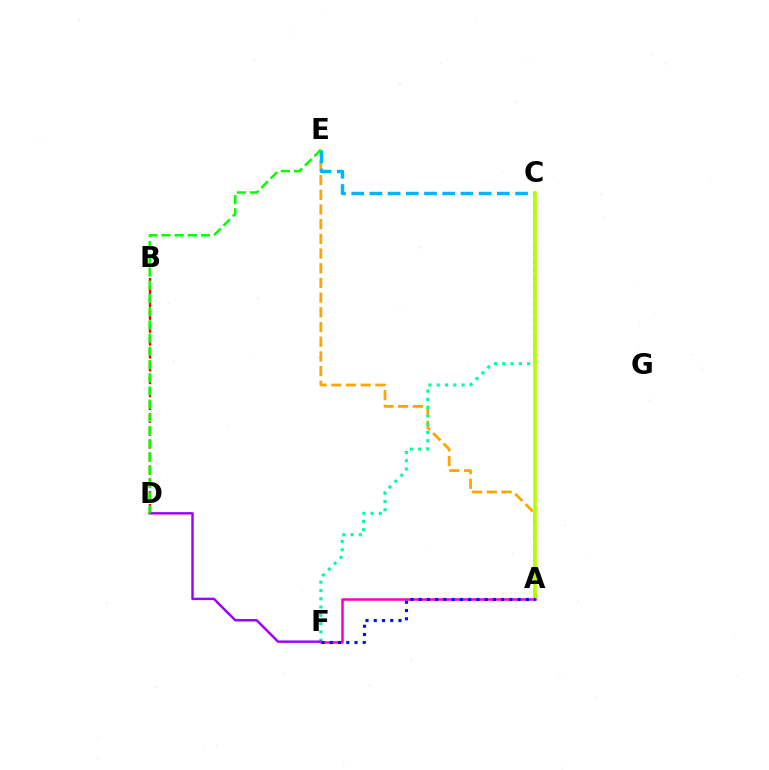{('A', 'E'): [{'color': '#ffa500', 'line_style': 'dashed', 'thickness': 2.0}], ('C', 'F'): [{'color': '#00ff9d', 'line_style': 'dotted', 'thickness': 2.25}], ('B', 'D'): [{'color': '#ff0000', 'line_style': 'dashed', 'thickness': 1.75}], ('D', 'F'): [{'color': '#9b00ff', 'line_style': 'solid', 'thickness': 1.75}], ('C', 'E'): [{'color': '#00b5ff', 'line_style': 'dashed', 'thickness': 2.47}], ('D', 'E'): [{'color': '#08ff00', 'line_style': 'dashed', 'thickness': 1.8}], ('A', 'C'): [{'color': '#b3ff00', 'line_style': 'solid', 'thickness': 2.58}], ('A', 'F'): [{'color': '#ff00bd', 'line_style': 'solid', 'thickness': 1.81}, {'color': '#0010ff', 'line_style': 'dotted', 'thickness': 2.24}]}